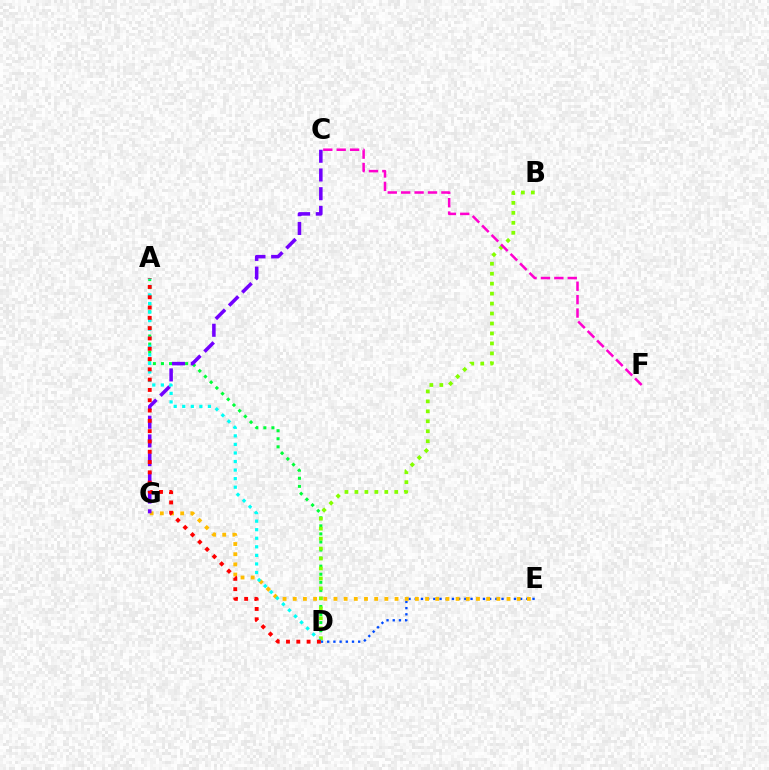{('D', 'E'): [{'color': '#004bff', 'line_style': 'dotted', 'thickness': 1.68}], ('A', 'D'): [{'color': '#00ff39', 'line_style': 'dotted', 'thickness': 2.19}, {'color': '#00fff6', 'line_style': 'dotted', 'thickness': 2.33}, {'color': '#ff0000', 'line_style': 'dotted', 'thickness': 2.8}], ('B', 'D'): [{'color': '#84ff00', 'line_style': 'dotted', 'thickness': 2.71}], ('E', 'G'): [{'color': '#ffbd00', 'line_style': 'dotted', 'thickness': 2.77}], ('C', 'G'): [{'color': '#7200ff', 'line_style': 'dashed', 'thickness': 2.54}], ('C', 'F'): [{'color': '#ff00cf', 'line_style': 'dashed', 'thickness': 1.82}]}